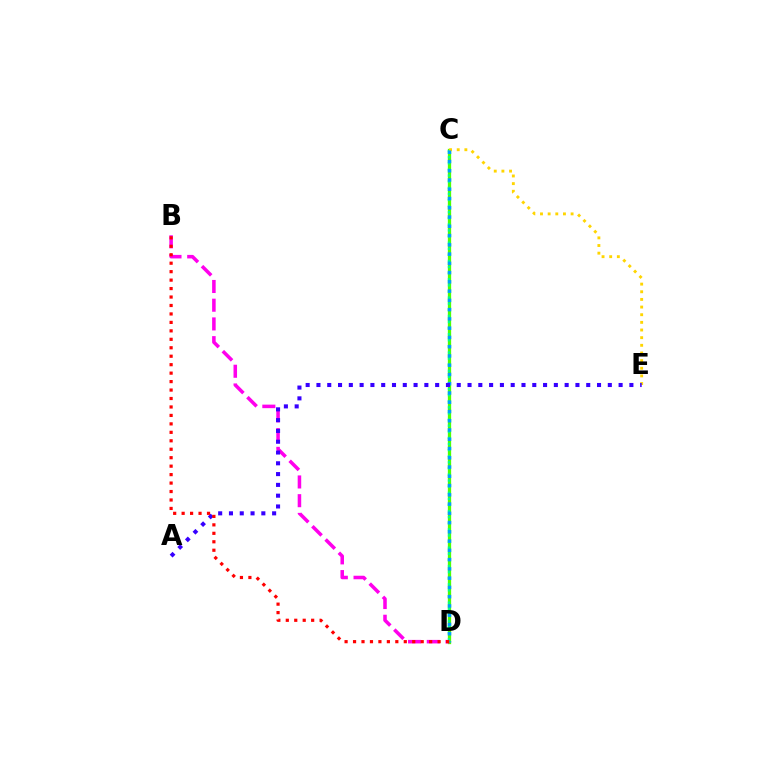{('C', 'D'): [{'color': '#4fff00', 'line_style': 'solid', 'thickness': 2.37}, {'color': '#00ff86', 'line_style': 'dotted', 'thickness': 1.66}, {'color': '#009eff', 'line_style': 'dotted', 'thickness': 2.52}], ('C', 'E'): [{'color': '#ffd500', 'line_style': 'dotted', 'thickness': 2.08}], ('B', 'D'): [{'color': '#ff00ed', 'line_style': 'dashed', 'thickness': 2.54}, {'color': '#ff0000', 'line_style': 'dotted', 'thickness': 2.3}], ('A', 'E'): [{'color': '#3700ff', 'line_style': 'dotted', 'thickness': 2.93}]}